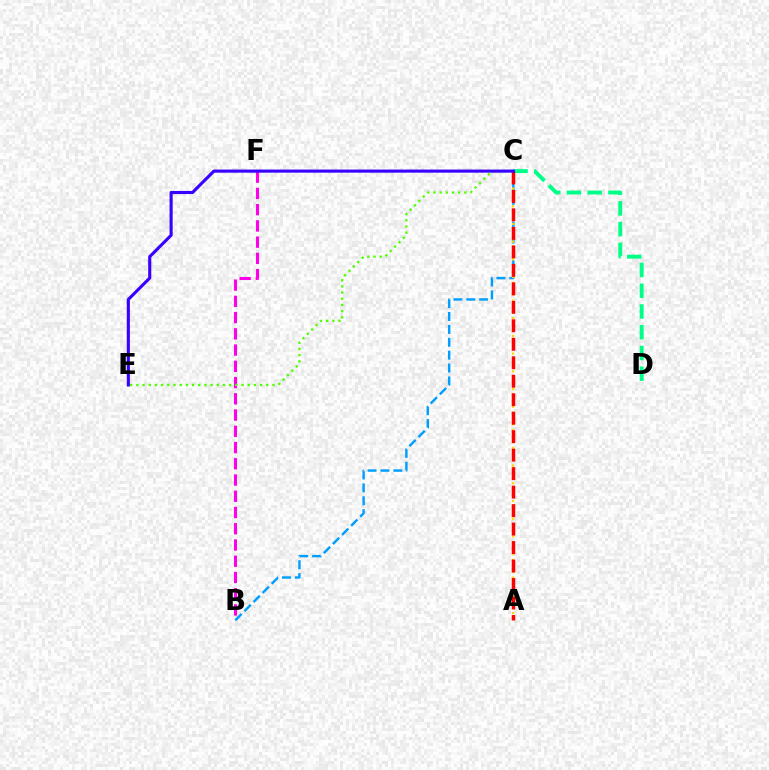{('B', 'C'): [{'color': '#009eff', 'line_style': 'dashed', 'thickness': 1.75}], ('B', 'F'): [{'color': '#ff00ed', 'line_style': 'dashed', 'thickness': 2.21}], ('C', 'E'): [{'color': '#4fff00', 'line_style': 'dotted', 'thickness': 1.68}, {'color': '#3700ff', 'line_style': 'solid', 'thickness': 2.23}], ('C', 'D'): [{'color': '#00ff86', 'line_style': 'dashed', 'thickness': 2.82}], ('A', 'C'): [{'color': '#ffd500', 'line_style': 'dotted', 'thickness': 1.6}, {'color': '#ff0000', 'line_style': 'dashed', 'thickness': 2.51}]}